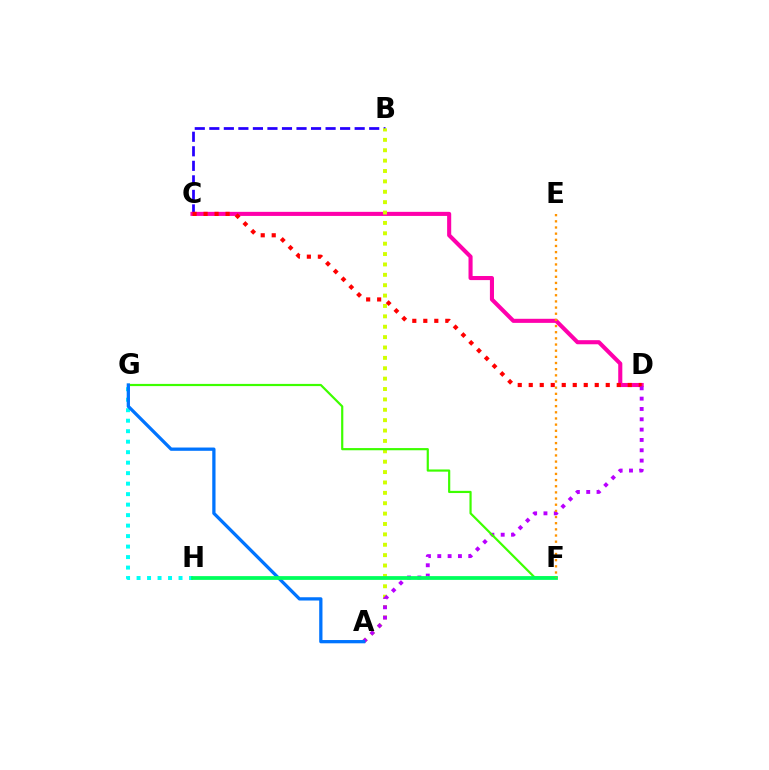{('B', 'C'): [{'color': '#2500ff', 'line_style': 'dashed', 'thickness': 1.97}], ('C', 'D'): [{'color': '#ff00ac', 'line_style': 'solid', 'thickness': 2.94}, {'color': '#ff0000', 'line_style': 'dotted', 'thickness': 2.99}], ('A', 'B'): [{'color': '#d1ff00', 'line_style': 'dotted', 'thickness': 2.82}], ('A', 'D'): [{'color': '#b900ff', 'line_style': 'dotted', 'thickness': 2.81}], ('G', 'H'): [{'color': '#00fff6', 'line_style': 'dotted', 'thickness': 2.85}], ('F', 'G'): [{'color': '#3dff00', 'line_style': 'solid', 'thickness': 1.58}], ('A', 'G'): [{'color': '#0074ff', 'line_style': 'solid', 'thickness': 2.35}], ('F', 'H'): [{'color': '#00ff5c', 'line_style': 'solid', 'thickness': 2.71}], ('E', 'F'): [{'color': '#ff9400', 'line_style': 'dotted', 'thickness': 1.67}]}